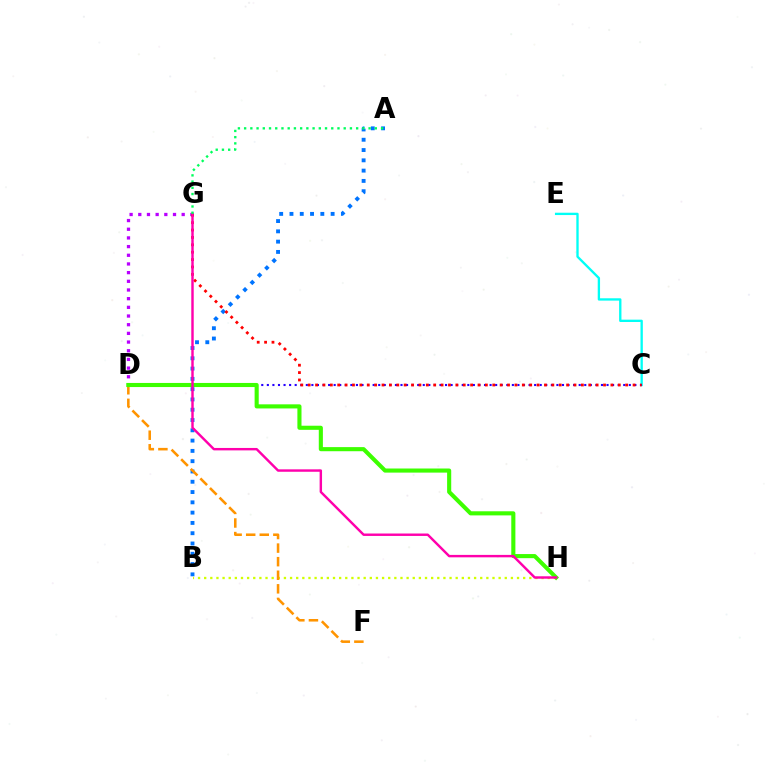{('C', 'E'): [{'color': '#00fff6', 'line_style': 'solid', 'thickness': 1.68}], ('C', 'D'): [{'color': '#2500ff', 'line_style': 'dotted', 'thickness': 1.51}], ('D', 'G'): [{'color': '#b900ff', 'line_style': 'dotted', 'thickness': 2.36}], ('A', 'B'): [{'color': '#0074ff', 'line_style': 'dotted', 'thickness': 2.8}], ('B', 'H'): [{'color': '#d1ff00', 'line_style': 'dotted', 'thickness': 1.67}], ('C', 'G'): [{'color': '#ff0000', 'line_style': 'dotted', 'thickness': 2.01}], ('D', 'F'): [{'color': '#ff9400', 'line_style': 'dashed', 'thickness': 1.84}], ('D', 'H'): [{'color': '#3dff00', 'line_style': 'solid', 'thickness': 2.95}], ('G', 'H'): [{'color': '#ff00ac', 'line_style': 'solid', 'thickness': 1.75}], ('A', 'G'): [{'color': '#00ff5c', 'line_style': 'dotted', 'thickness': 1.69}]}